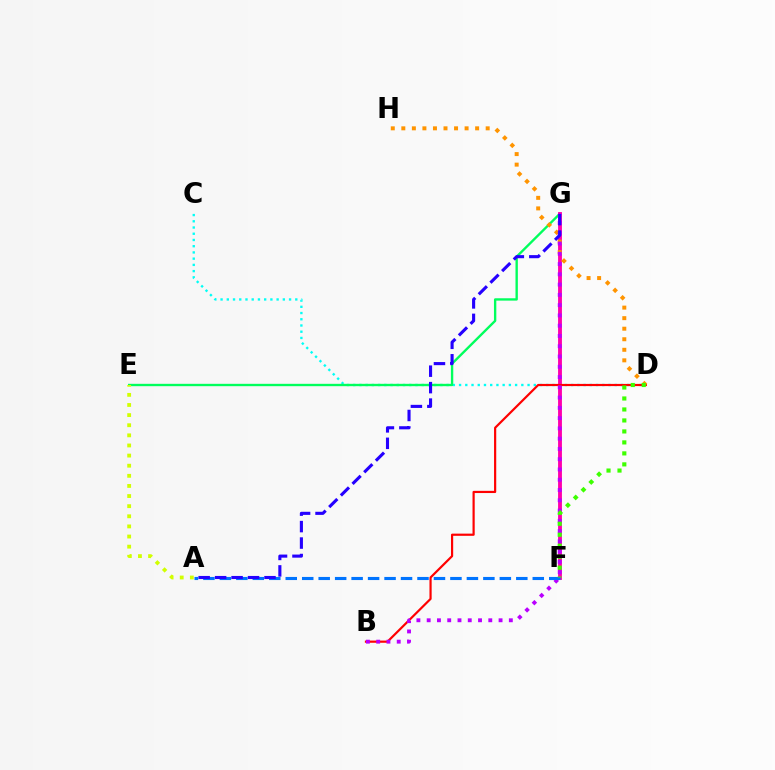{('C', 'D'): [{'color': '#00fff6', 'line_style': 'dotted', 'thickness': 1.69}], ('E', 'G'): [{'color': '#00ff5c', 'line_style': 'solid', 'thickness': 1.7}], ('F', 'G'): [{'color': '#ff00ac', 'line_style': 'solid', 'thickness': 2.77}], ('B', 'D'): [{'color': '#ff0000', 'line_style': 'solid', 'thickness': 1.58}], ('D', 'H'): [{'color': '#ff9400', 'line_style': 'dotted', 'thickness': 2.86}], ('B', 'G'): [{'color': '#b900ff', 'line_style': 'dotted', 'thickness': 2.79}], ('A', 'F'): [{'color': '#0074ff', 'line_style': 'dashed', 'thickness': 2.24}], ('D', 'F'): [{'color': '#3dff00', 'line_style': 'dotted', 'thickness': 2.98}], ('A', 'E'): [{'color': '#d1ff00', 'line_style': 'dotted', 'thickness': 2.75}], ('A', 'G'): [{'color': '#2500ff', 'line_style': 'dashed', 'thickness': 2.24}]}